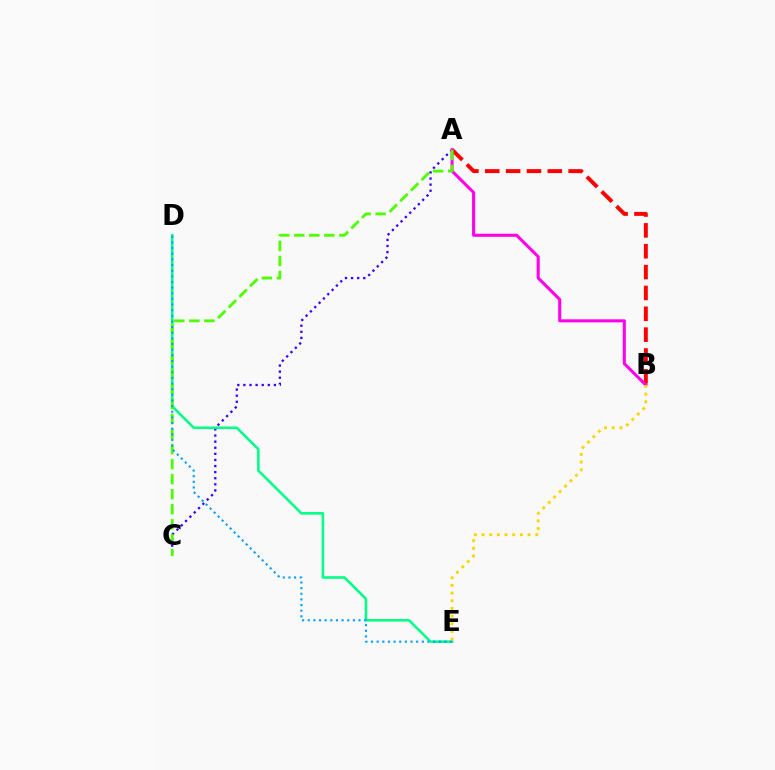{('A', 'B'): [{'color': '#ff0000', 'line_style': 'dashed', 'thickness': 2.83}, {'color': '#ff00ed', 'line_style': 'solid', 'thickness': 2.21}], ('A', 'C'): [{'color': '#3700ff', 'line_style': 'dotted', 'thickness': 1.66}, {'color': '#4fff00', 'line_style': 'dashed', 'thickness': 2.04}], ('D', 'E'): [{'color': '#00ff86', 'line_style': 'solid', 'thickness': 1.86}, {'color': '#009eff', 'line_style': 'dotted', 'thickness': 1.53}], ('B', 'E'): [{'color': '#ffd500', 'line_style': 'dotted', 'thickness': 2.08}]}